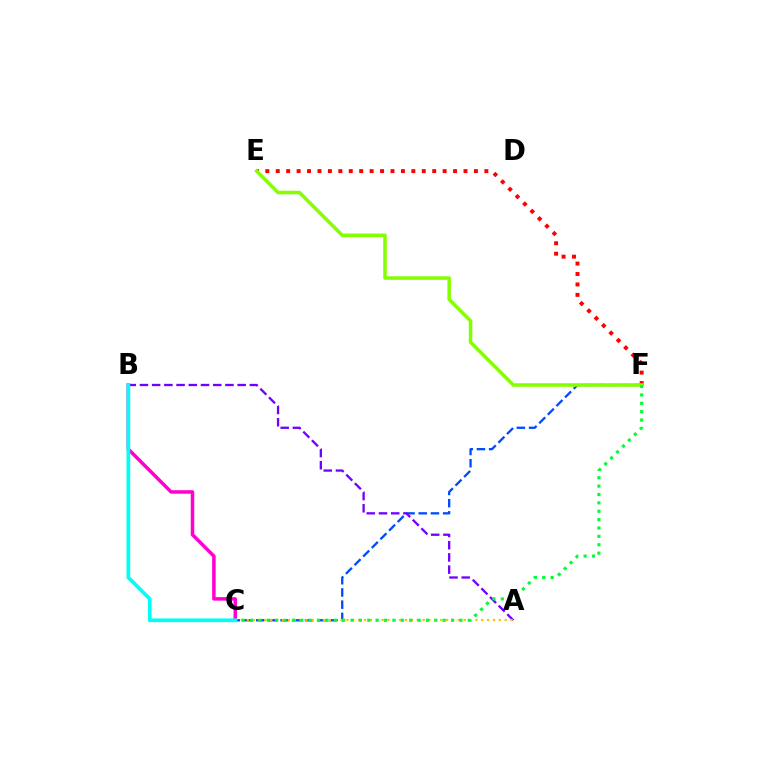{('C', 'F'): [{'color': '#004bff', 'line_style': 'dashed', 'thickness': 1.66}, {'color': '#00ff39', 'line_style': 'dotted', 'thickness': 2.28}], ('A', 'B'): [{'color': '#7200ff', 'line_style': 'dashed', 'thickness': 1.66}], ('E', 'F'): [{'color': '#ff0000', 'line_style': 'dotted', 'thickness': 2.83}, {'color': '#84ff00', 'line_style': 'solid', 'thickness': 2.54}], ('A', 'C'): [{'color': '#ffbd00', 'line_style': 'dotted', 'thickness': 1.59}], ('B', 'C'): [{'color': '#ff00cf', 'line_style': 'solid', 'thickness': 2.52}, {'color': '#00fff6', 'line_style': 'solid', 'thickness': 2.67}]}